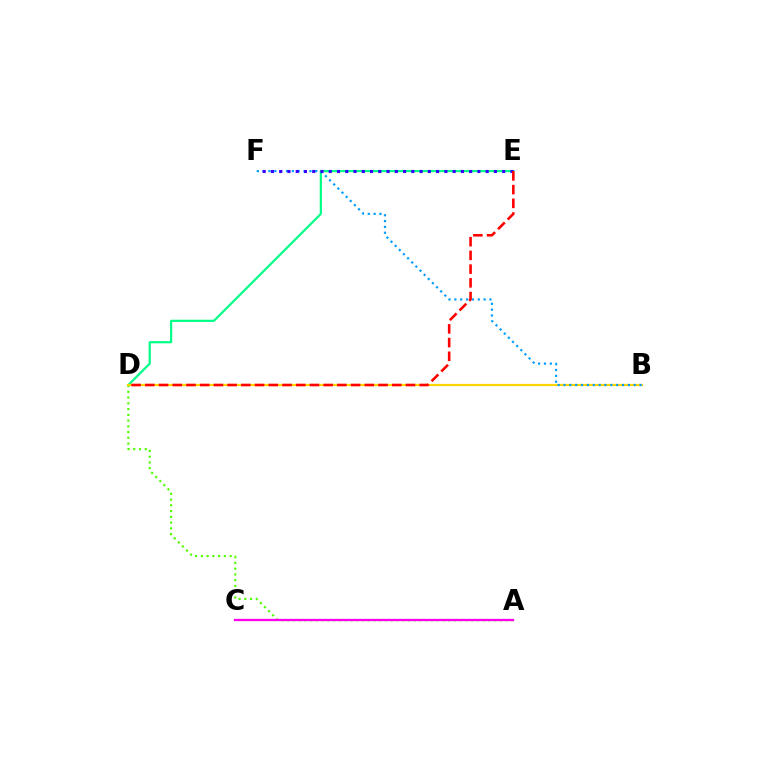{('A', 'D'): [{'color': '#4fff00', 'line_style': 'dotted', 'thickness': 1.56}], ('D', 'E'): [{'color': '#00ff86', 'line_style': 'solid', 'thickness': 1.58}, {'color': '#ff0000', 'line_style': 'dashed', 'thickness': 1.86}], ('B', 'D'): [{'color': '#ffd500', 'line_style': 'solid', 'thickness': 1.61}], ('A', 'C'): [{'color': '#ff00ed', 'line_style': 'solid', 'thickness': 1.65}], ('B', 'F'): [{'color': '#009eff', 'line_style': 'dotted', 'thickness': 1.59}], ('E', 'F'): [{'color': '#3700ff', 'line_style': 'dotted', 'thickness': 2.24}]}